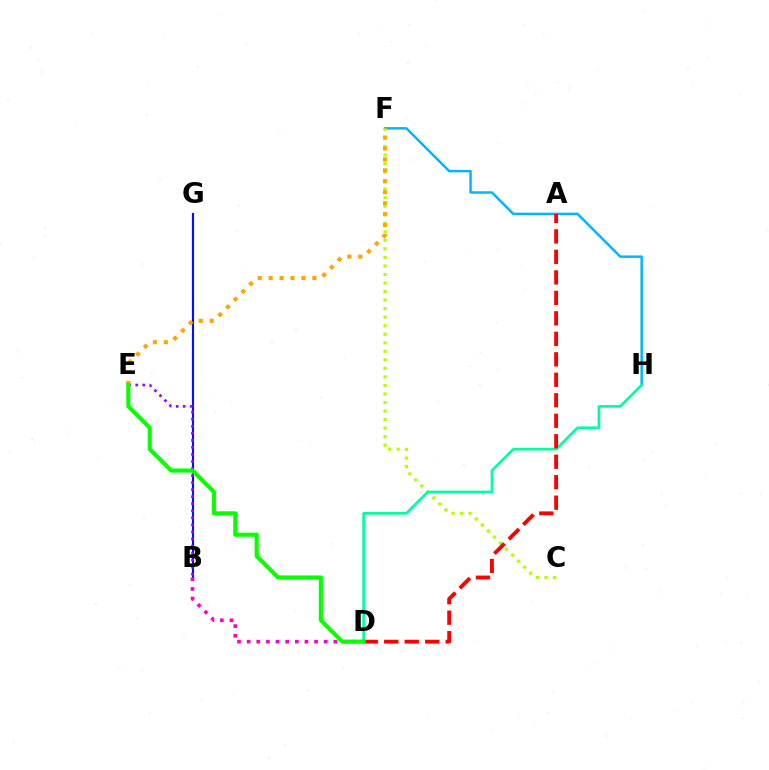{('F', 'H'): [{'color': '#00b5ff', 'line_style': 'solid', 'thickness': 1.77}], ('C', 'F'): [{'color': '#b3ff00', 'line_style': 'dotted', 'thickness': 2.32}], ('D', 'H'): [{'color': '#00ff9d', 'line_style': 'solid', 'thickness': 1.92}], ('B', 'G'): [{'color': '#0010ff', 'line_style': 'solid', 'thickness': 1.55}], ('B', 'E'): [{'color': '#9b00ff', 'line_style': 'dotted', 'thickness': 1.91}], ('A', 'D'): [{'color': '#ff0000', 'line_style': 'dashed', 'thickness': 2.78}], ('B', 'D'): [{'color': '#ff00bd', 'line_style': 'dotted', 'thickness': 2.62}], ('E', 'F'): [{'color': '#ffa500', 'line_style': 'dotted', 'thickness': 2.97}], ('D', 'E'): [{'color': '#08ff00', 'line_style': 'solid', 'thickness': 2.95}]}